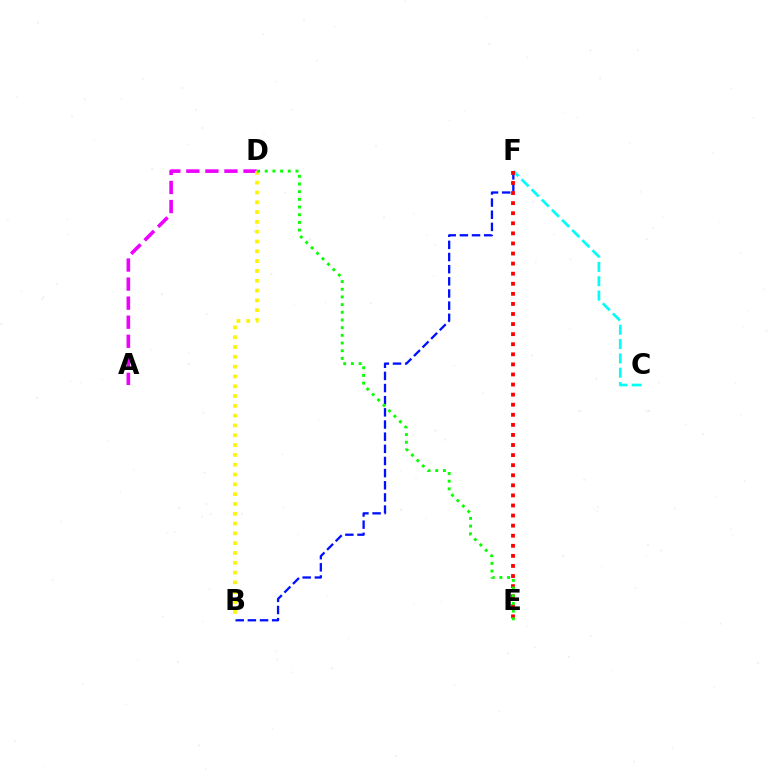{('C', 'F'): [{'color': '#00fff6', 'line_style': 'dashed', 'thickness': 1.95}], ('B', 'F'): [{'color': '#0010ff', 'line_style': 'dashed', 'thickness': 1.65}], ('E', 'F'): [{'color': '#ff0000', 'line_style': 'dotted', 'thickness': 2.74}], ('A', 'D'): [{'color': '#ee00ff', 'line_style': 'dashed', 'thickness': 2.59}], ('B', 'D'): [{'color': '#fcf500', 'line_style': 'dotted', 'thickness': 2.66}], ('D', 'E'): [{'color': '#08ff00', 'line_style': 'dotted', 'thickness': 2.09}]}